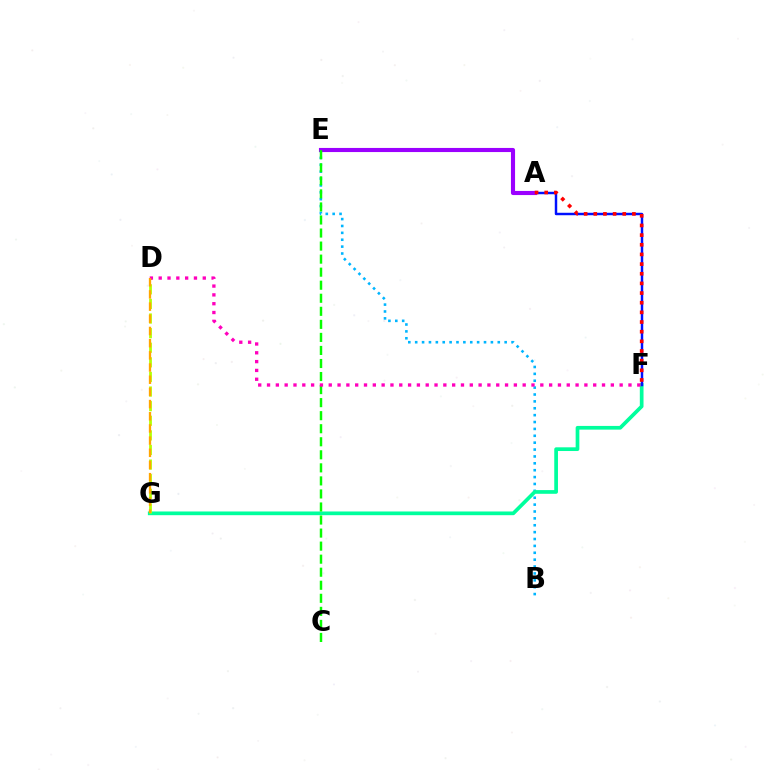{('B', 'E'): [{'color': '#00b5ff', 'line_style': 'dotted', 'thickness': 1.87}], ('F', 'G'): [{'color': '#00ff9d', 'line_style': 'solid', 'thickness': 2.67}], ('A', 'F'): [{'color': '#0010ff', 'line_style': 'solid', 'thickness': 1.77}, {'color': '#ff0000', 'line_style': 'dotted', 'thickness': 2.62}], ('A', 'E'): [{'color': '#9b00ff', 'line_style': 'solid', 'thickness': 2.97}], ('C', 'E'): [{'color': '#08ff00', 'line_style': 'dashed', 'thickness': 1.77}], ('D', 'G'): [{'color': '#b3ff00', 'line_style': 'dashed', 'thickness': 1.98}, {'color': '#ffa500', 'line_style': 'dashed', 'thickness': 1.65}], ('D', 'F'): [{'color': '#ff00bd', 'line_style': 'dotted', 'thickness': 2.4}]}